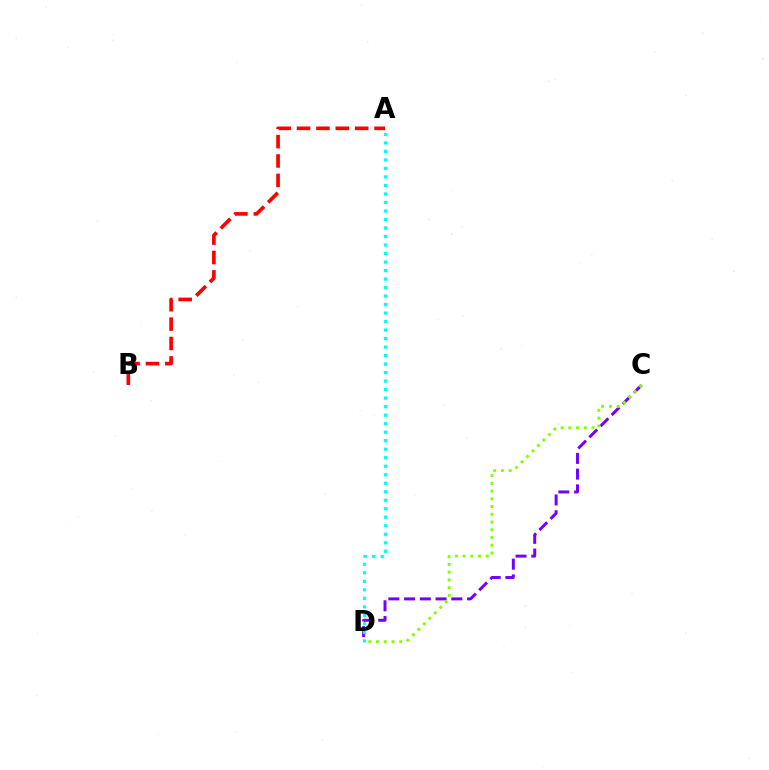{('A', 'B'): [{'color': '#ff0000', 'line_style': 'dashed', 'thickness': 2.63}], ('C', 'D'): [{'color': '#7200ff', 'line_style': 'dashed', 'thickness': 2.14}, {'color': '#84ff00', 'line_style': 'dotted', 'thickness': 2.1}], ('A', 'D'): [{'color': '#00fff6', 'line_style': 'dotted', 'thickness': 2.31}]}